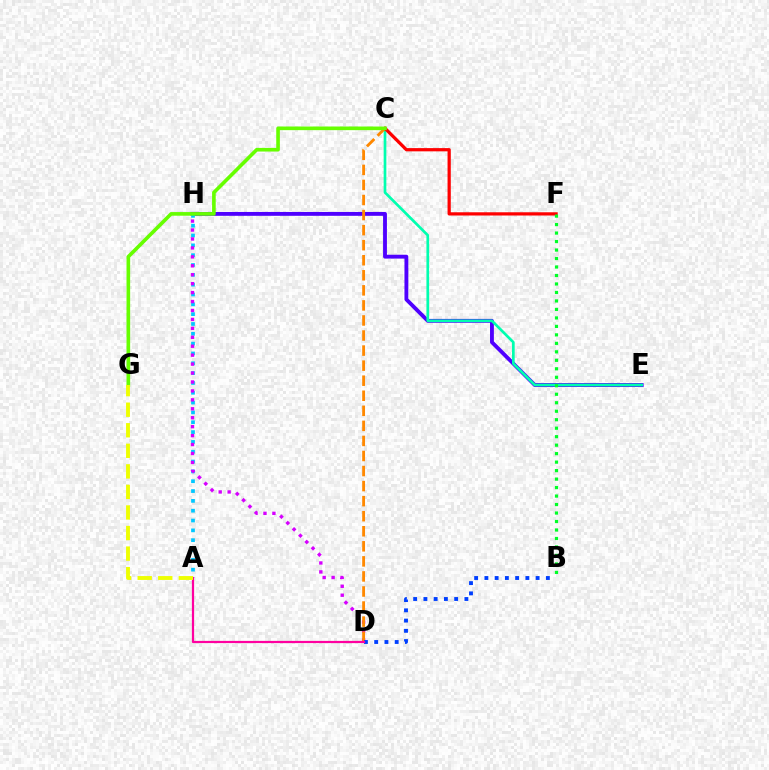{('E', 'H'): [{'color': '#4f00ff', 'line_style': 'solid', 'thickness': 2.77}], ('A', 'H'): [{'color': '#00c7ff', 'line_style': 'dotted', 'thickness': 2.67}], ('C', 'E'): [{'color': '#00ffaf', 'line_style': 'solid', 'thickness': 1.93}], ('D', 'H'): [{'color': '#d600ff', 'line_style': 'dotted', 'thickness': 2.43}], ('C', 'D'): [{'color': '#ff8800', 'line_style': 'dashed', 'thickness': 2.05}], ('B', 'D'): [{'color': '#003fff', 'line_style': 'dotted', 'thickness': 2.78}], ('A', 'D'): [{'color': '#ff00a0', 'line_style': 'solid', 'thickness': 1.6}], ('C', 'F'): [{'color': '#ff0000', 'line_style': 'solid', 'thickness': 2.33}], ('C', 'G'): [{'color': '#66ff00', 'line_style': 'solid', 'thickness': 2.62}], ('A', 'G'): [{'color': '#eeff00', 'line_style': 'dashed', 'thickness': 2.79}], ('B', 'F'): [{'color': '#00ff27', 'line_style': 'dotted', 'thickness': 2.31}]}